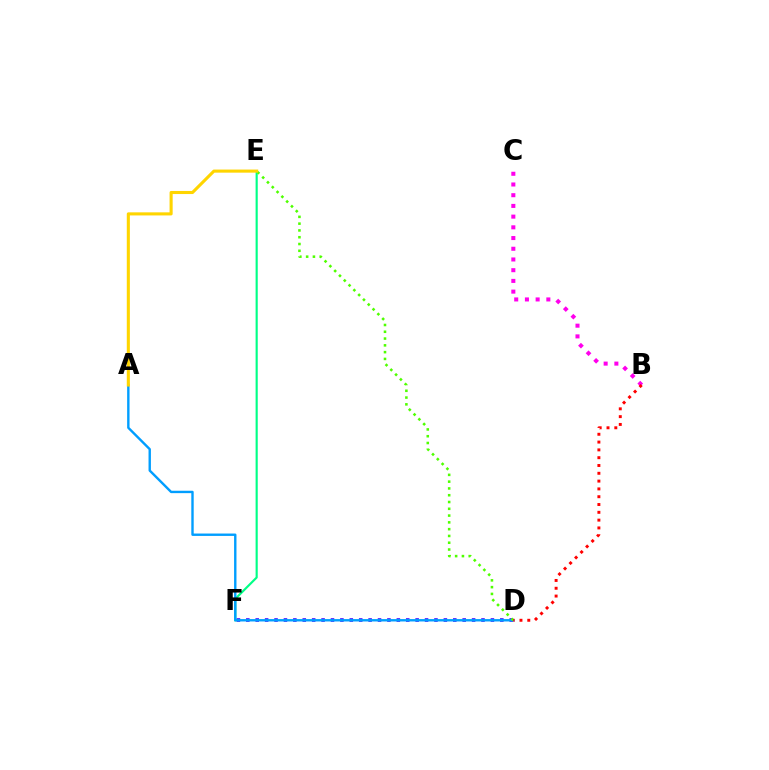{('E', 'F'): [{'color': '#00ff86', 'line_style': 'solid', 'thickness': 1.55}], ('D', 'F'): [{'color': '#3700ff', 'line_style': 'dotted', 'thickness': 2.56}], ('B', 'C'): [{'color': '#ff00ed', 'line_style': 'dotted', 'thickness': 2.91}], ('A', 'D'): [{'color': '#009eff', 'line_style': 'solid', 'thickness': 1.72}], ('D', 'E'): [{'color': '#4fff00', 'line_style': 'dotted', 'thickness': 1.84}], ('A', 'E'): [{'color': '#ffd500', 'line_style': 'solid', 'thickness': 2.23}], ('B', 'D'): [{'color': '#ff0000', 'line_style': 'dotted', 'thickness': 2.12}]}